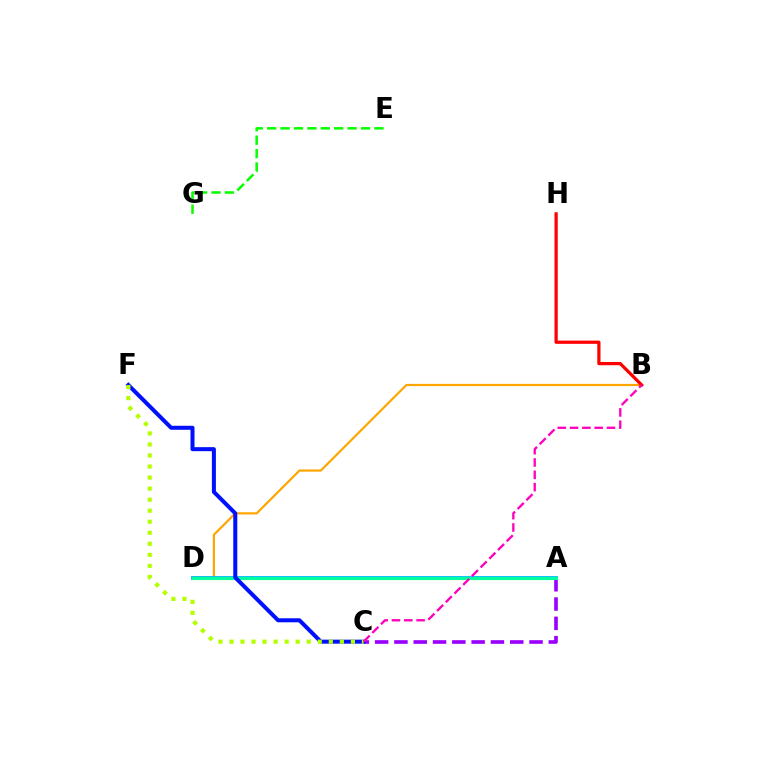{('B', 'D'): [{'color': '#ffa500', 'line_style': 'solid', 'thickness': 1.58}], ('A', 'D'): [{'color': '#00b5ff', 'line_style': 'solid', 'thickness': 2.73}, {'color': '#00ff9d', 'line_style': 'solid', 'thickness': 2.25}], ('A', 'C'): [{'color': '#9b00ff', 'line_style': 'dashed', 'thickness': 2.62}], ('B', 'H'): [{'color': '#ff0000', 'line_style': 'solid', 'thickness': 2.32}], ('C', 'F'): [{'color': '#0010ff', 'line_style': 'solid', 'thickness': 2.9}, {'color': '#b3ff00', 'line_style': 'dotted', 'thickness': 3.0}], ('B', 'C'): [{'color': '#ff00bd', 'line_style': 'dashed', 'thickness': 1.67}], ('E', 'G'): [{'color': '#08ff00', 'line_style': 'dashed', 'thickness': 1.82}]}